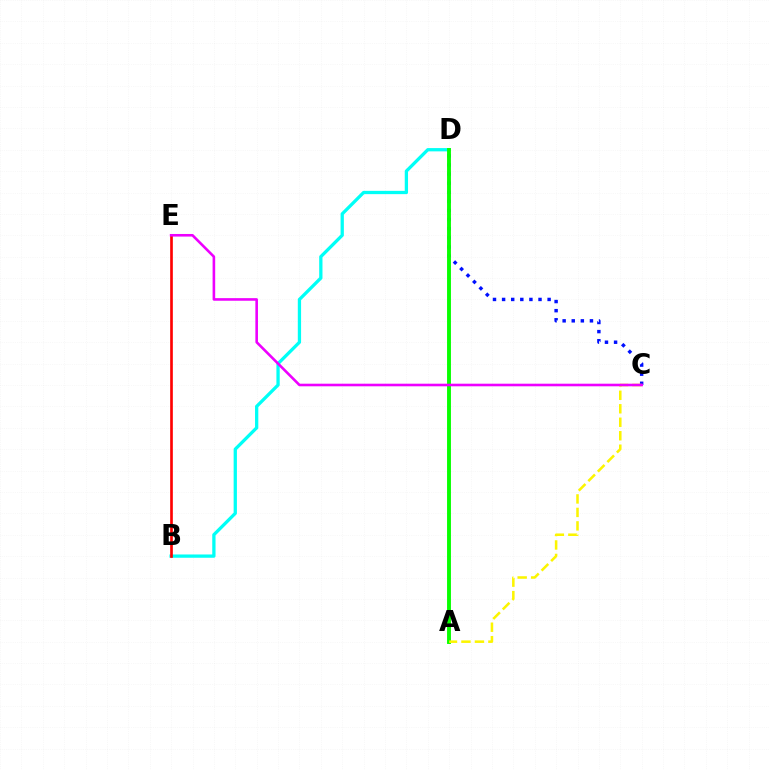{('B', 'D'): [{'color': '#00fff6', 'line_style': 'solid', 'thickness': 2.36}], ('C', 'D'): [{'color': '#0010ff', 'line_style': 'dotted', 'thickness': 2.47}], ('A', 'D'): [{'color': '#08ff00', 'line_style': 'solid', 'thickness': 2.8}], ('B', 'E'): [{'color': '#ff0000', 'line_style': 'solid', 'thickness': 1.92}], ('A', 'C'): [{'color': '#fcf500', 'line_style': 'dashed', 'thickness': 1.83}], ('C', 'E'): [{'color': '#ee00ff', 'line_style': 'solid', 'thickness': 1.87}]}